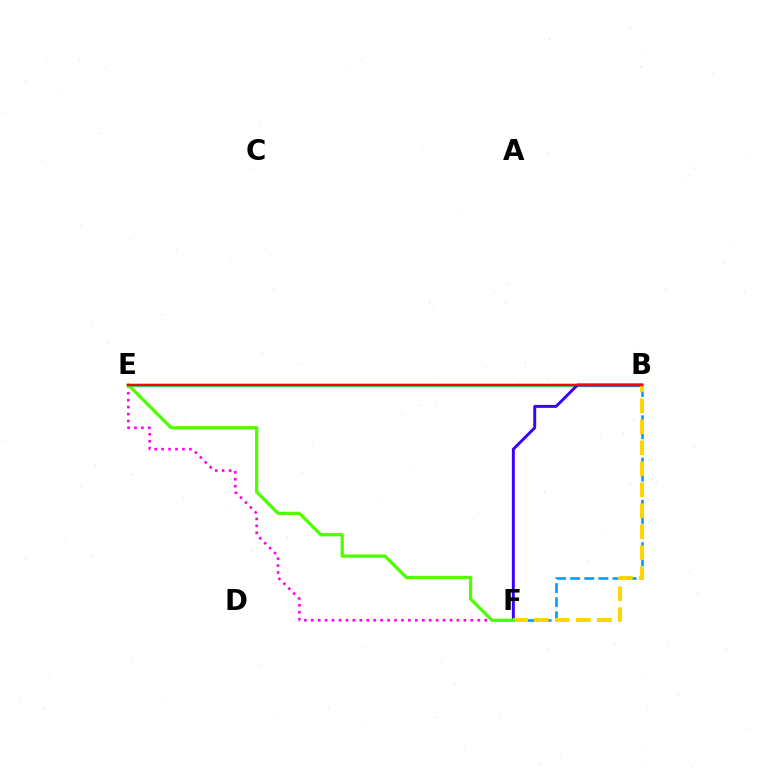{('E', 'F'): [{'color': '#ff00ed', 'line_style': 'dotted', 'thickness': 1.89}, {'color': '#4fff00', 'line_style': 'solid', 'thickness': 2.34}], ('B', 'F'): [{'color': '#009eff', 'line_style': 'dashed', 'thickness': 1.92}, {'color': '#3700ff', 'line_style': 'solid', 'thickness': 2.1}, {'color': '#ffd500', 'line_style': 'dashed', 'thickness': 2.85}], ('B', 'E'): [{'color': '#00ff86', 'line_style': 'solid', 'thickness': 2.43}, {'color': '#ff0000', 'line_style': 'solid', 'thickness': 1.75}]}